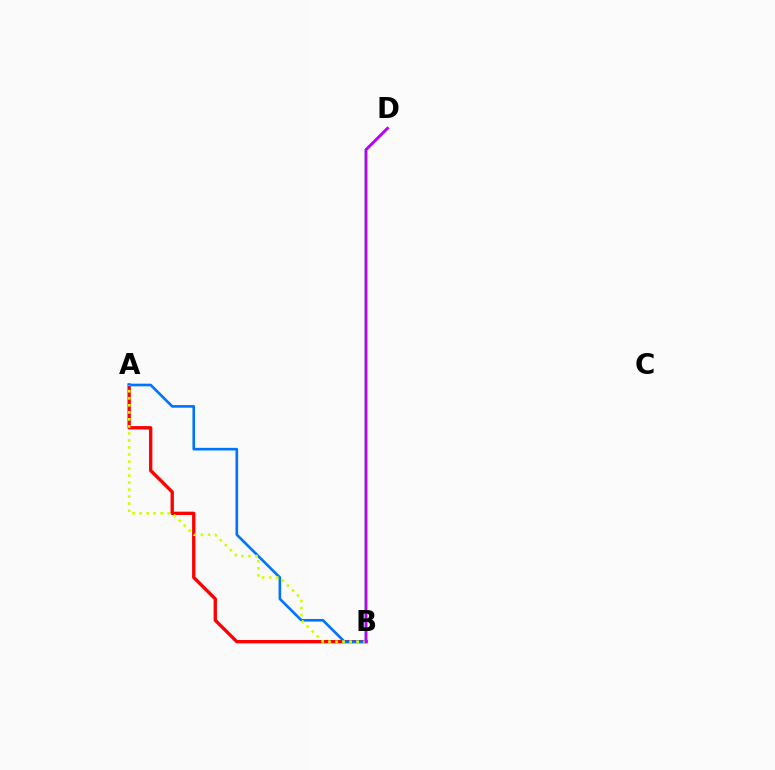{('B', 'D'): [{'color': '#00ff5c', 'line_style': 'solid', 'thickness': 1.84}, {'color': '#b900ff', 'line_style': 'solid', 'thickness': 1.99}], ('A', 'B'): [{'color': '#ff0000', 'line_style': 'solid', 'thickness': 2.4}, {'color': '#0074ff', 'line_style': 'solid', 'thickness': 1.91}, {'color': '#d1ff00', 'line_style': 'dotted', 'thickness': 1.91}]}